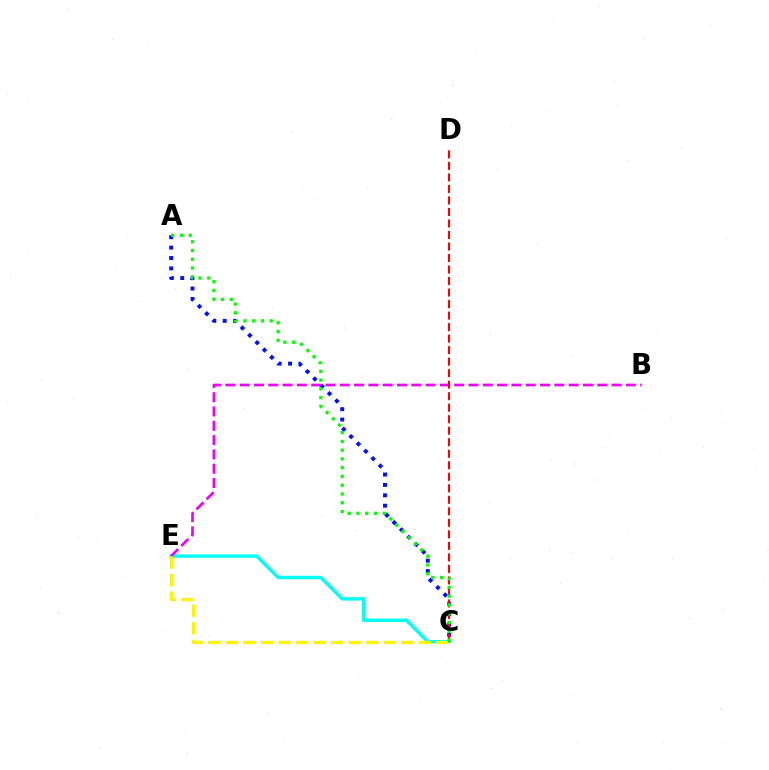{('A', 'C'): [{'color': '#0010ff', 'line_style': 'dotted', 'thickness': 2.82}, {'color': '#08ff00', 'line_style': 'dotted', 'thickness': 2.38}], ('C', 'E'): [{'color': '#00fff6', 'line_style': 'solid', 'thickness': 2.46}, {'color': '#fcf500', 'line_style': 'dashed', 'thickness': 2.38}], ('B', 'E'): [{'color': '#ee00ff', 'line_style': 'dashed', 'thickness': 1.94}], ('C', 'D'): [{'color': '#ff0000', 'line_style': 'dashed', 'thickness': 1.56}]}